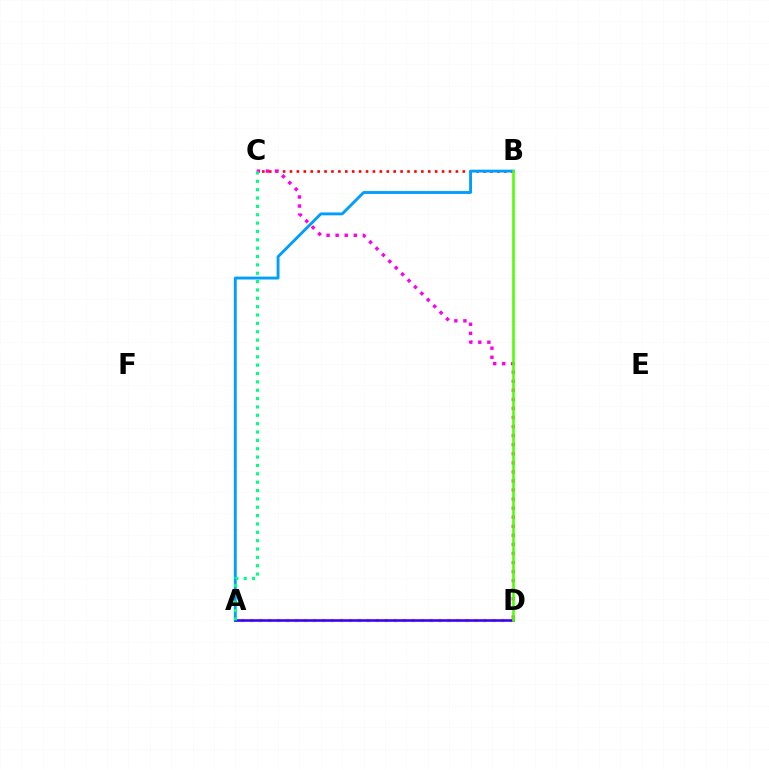{('A', 'D'): [{'color': '#ffd500', 'line_style': 'dotted', 'thickness': 2.44}, {'color': '#3700ff', 'line_style': 'solid', 'thickness': 1.87}], ('B', 'C'): [{'color': '#ff0000', 'line_style': 'dotted', 'thickness': 1.88}], ('A', 'B'): [{'color': '#009eff', 'line_style': 'solid', 'thickness': 2.07}], ('C', 'D'): [{'color': '#ff00ed', 'line_style': 'dotted', 'thickness': 2.46}], ('B', 'D'): [{'color': '#4fff00', 'line_style': 'solid', 'thickness': 1.86}], ('A', 'C'): [{'color': '#00ff86', 'line_style': 'dotted', 'thickness': 2.27}]}